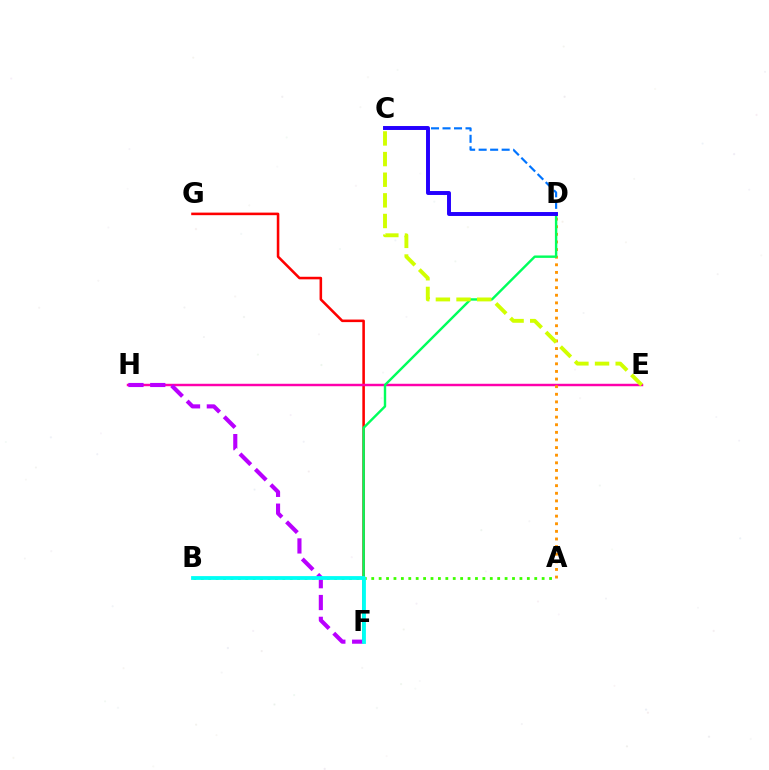{('F', 'G'): [{'color': '#ff0000', 'line_style': 'solid', 'thickness': 1.85}], ('A', 'B'): [{'color': '#3dff00', 'line_style': 'dotted', 'thickness': 2.01}], ('E', 'H'): [{'color': '#ff00ac', 'line_style': 'solid', 'thickness': 1.77}], ('A', 'D'): [{'color': '#ff9400', 'line_style': 'dotted', 'thickness': 2.07}], ('D', 'F'): [{'color': '#00ff5c', 'line_style': 'solid', 'thickness': 1.74}], ('C', 'E'): [{'color': '#d1ff00', 'line_style': 'dashed', 'thickness': 2.8}], ('C', 'D'): [{'color': '#0074ff', 'line_style': 'dashed', 'thickness': 1.56}, {'color': '#2500ff', 'line_style': 'solid', 'thickness': 2.84}], ('F', 'H'): [{'color': '#b900ff', 'line_style': 'dashed', 'thickness': 2.96}], ('B', 'F'): [{'color': '#00fff6', 'line_style': 'solid', 'thickness': 2.73}]}